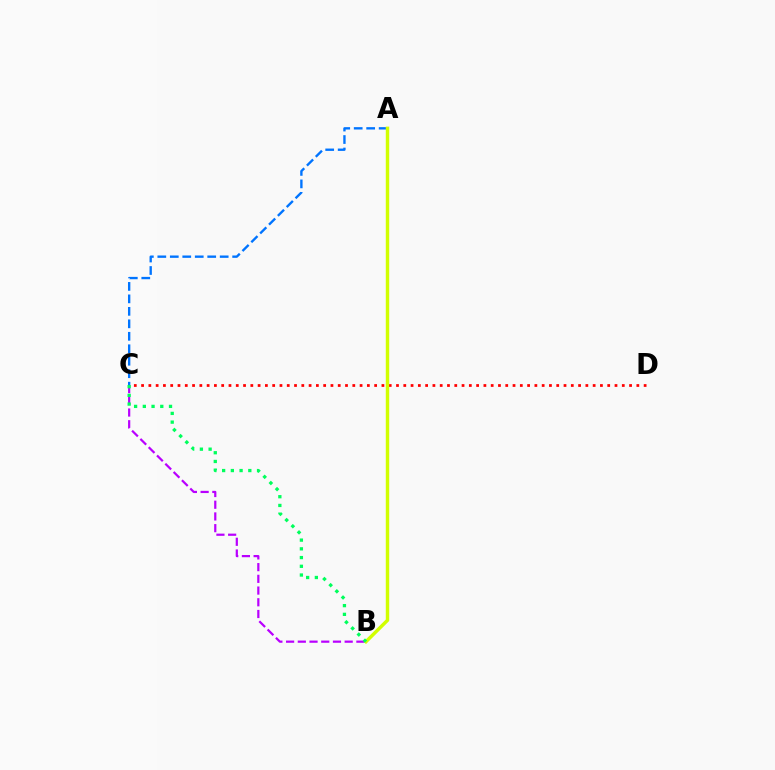{('C', 'D'): [{'color': '#ff0000', 'line_style': 'dotted', 'thickness': 1.98}], ('A', 'C'): [{'color': '#0074ff', 'line_style': 'dashed', 'thickness': 1.69}], ('B', 'C'): [{'color': '#b900ff', 'line_style': 'dashed', 'thickness': 1.59}, {'color': '#00ff5c', 'line_style': 'dotted', 'thickness': 2.37}], ('A', 'B'): [{'color': '#d1ff00', 'line_style': 'solid', 'thickness': 2.47}]}